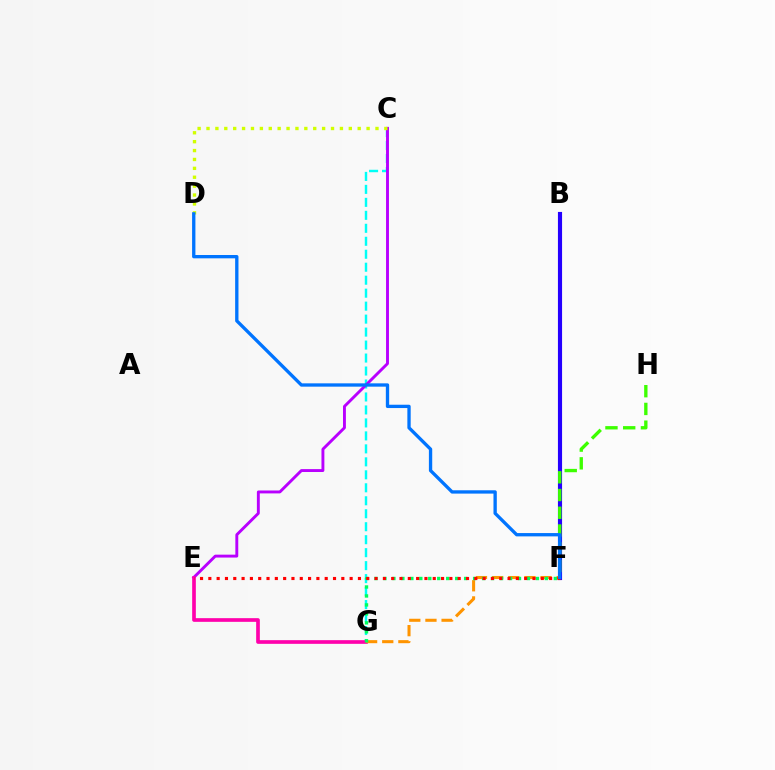{('B', 'F'): [{'color': '#2500ff', 'line_style': 'solid', 'thickness': 2.98}], ('C', 'G'): [{'color': '#00fff6', 'line_style': 'dashed', 'thickness': 1.76}], ('F', 'H'): [{'color': '#3dff00', 'line_style': 'dashed', 'thickness': 2.41}], ('C', 'E'): [{'color': '#b900ff', 'line_style': 'solid', 'thickness': 2.09}], ('E', 'G'): [{'color': '#ff00ac', 'line_style': 'solid', 'thickness': 2.64}], ('C', 'D'): [{'color': '#d1ff00', 'line_style': 'dotted', 'thickness': 2.42}], ('F', 'G'): [{'color': '#ff9400', 'line_style': 'dashed', 'thickness': 2.19}, {'color': '#00ff5c', 'line_style': 'dotted', 'thickness': 2.44}], ('E', 'F'): [{'color': '#ff0000', 'line_style': 'dotted', 'thickness': 2.26}], ('D', 'F'): [{'color': '#0074ff', 'line_style': 'solid', 'thickness': 2.39}]}